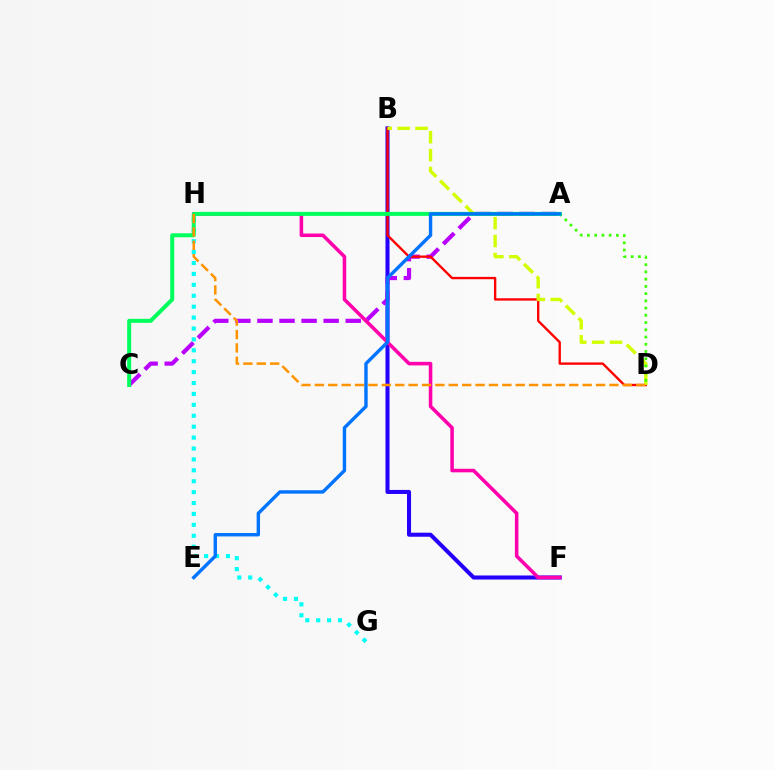{('B', 'F'): [{'color': '#2500ff', 'line_style': 'solid', 'thickness': 2.91}], ('F', 'H'): [{'color': '#ff00ac', 'line_style': 'solid', 'thickness': 2.56}], ('A', 'C'): [{'color': '#b900ff', 'line_style': 'dashed', 'thickness': 3.0}, {'color': '#00ff5c', 'line_style': 'solid', 'thickness': 2.87}], ('B', 'D'): [{'color': '#ff0000', 'line_style': 'solid', 'thickness': 1.7}, {'color': '#d1ff00', 'line_style': 'dashed', 'thickness': 2.43}], ('G', 'H'): [{'color': '#00fff6', 'line_style': 'dotted', 'thickness': 2.96}], ('A', 'D'): [{'color': '#3dff00', 'line_style': 'dotted', 'thickness': 1.97}], ('D', 'H'): [{'color': '#ff9400', 'line_style': 'dashed', 'thickness': 1.82}], ('A', 'E'): [{'color': '#0074ff', 'line_style': 'solid', 'thickness': 2.45}]}